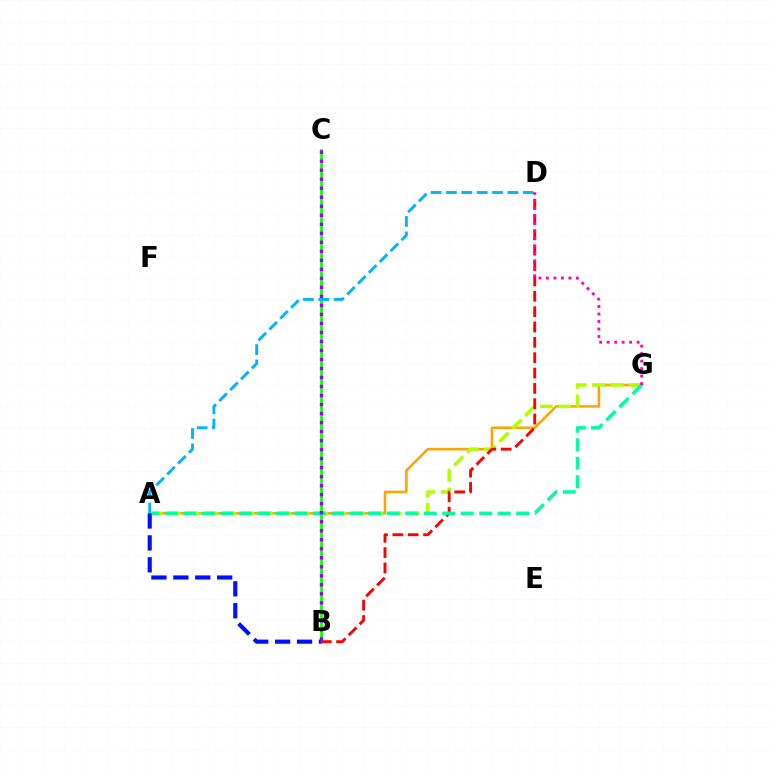{('B', 'C'): [{'color': '#08ff00', 'line_style': 'solid', 'thickness': 1.96}, {'color': '#9b00ff', 'line_style': 'dotted', 'thickness': 2.45}], ('A', 'G'): [{'color': '#ffa500', 'line_style': 'solid', 'thickness': 1.85}, {'color': '#b3ff00', 'line_style': 'dashed', 'thickness': 2.5}, {'color': '#00ff9d', 'line_style': 'dashed', 'thickness': 2.51}], ('A', 'D'): [{'color': '#00b5ff', 'line_style': 'dashed', 'thickness': 2.09}], ('B', 'D'): [{'color': '#ff0000', 'line_style': 'dashed', 'thickness': 2.09}], ('A', 'B'): [{'color': '#0010ff', 'line_style': 'dashed', 'thickness': 2.98}], ('D', 'G'): [{'color': '#ff00bd', 'line_style': 'dotted', 'thickness': 2.04}]}